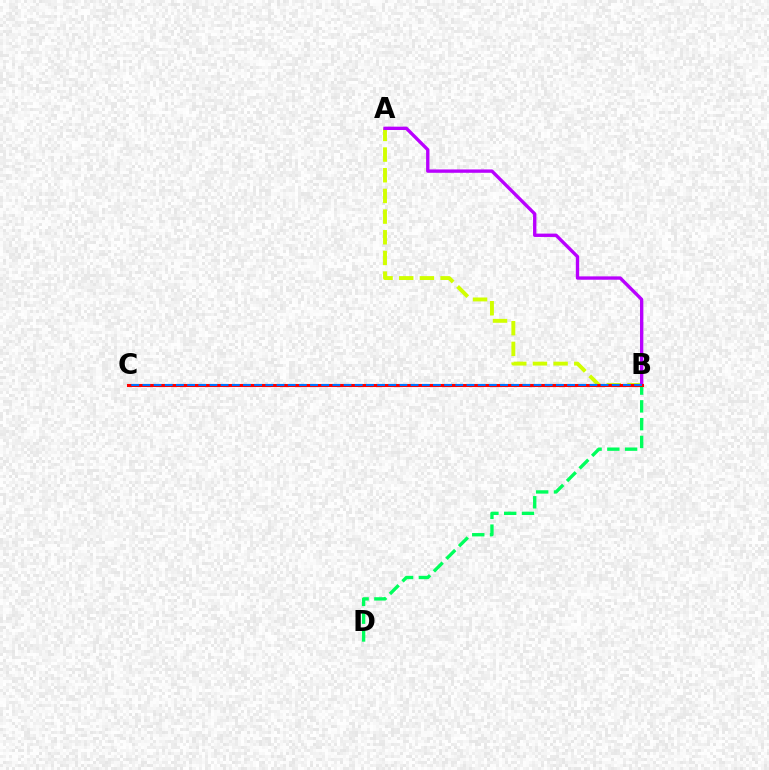{('B', 'D'): [{'color': '#00ff5c', 'line_style': 'dashed', 'thickness': 2.42}], ('A', 'B'): [{'color': '#d1ff00', 'line_style': 'dashed', 'thickness': 2.81}, {'color': '#b900ff', 'line_style': 'solid', 'thickness': 2.41}], ('B', 'C'): [{'color': '#ff0000', 'line_style': 'solid', 'thickness': 2.2}, {'color': '#0074ff', 'line_style': 'dashed', 'thickness': 1.52}]}